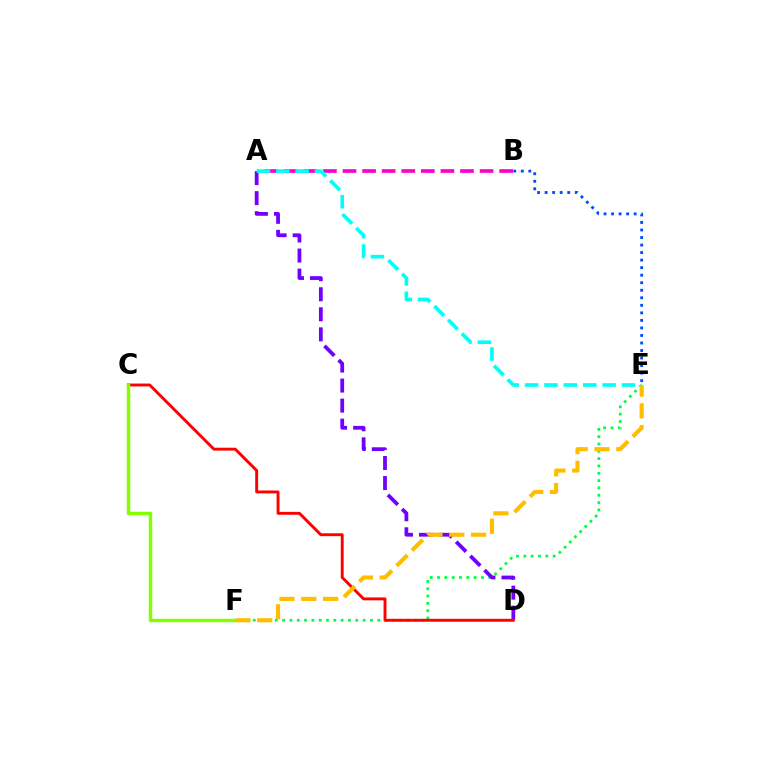{('B', 'E'): [{'color': '#004bff', 'line_style': 'dotted', 'thickness': 2.05}], ('E', 'F'): [{'color': '#00ff39', 'line_style': 'dotted', 'thickness': 1.99}, {'color': '#ffbd00', 'line_style': 'dashed', 'thickness': 2.96}], ('A', 'B'): [{'color': '#ff00cf', 'line_style': 'dashed', 'thickness': 2.66}], ('A', 'D'): [{'color': '#7200ff', 'line_style': 'dashed', 'thickness': 2.72}], ('A', 'E'): [{'color': '#00fff6', 'line_style': 'dashed', 'thickness': 2.63}], ('C', 'D'): [{'color': '#ff0000', 'line_style': 'solid', 'thickness': 2.09}], ('C', 'F'): [{'color': '#84ff00', 'line_style': 'solid', 'thickness': 2.48}]}